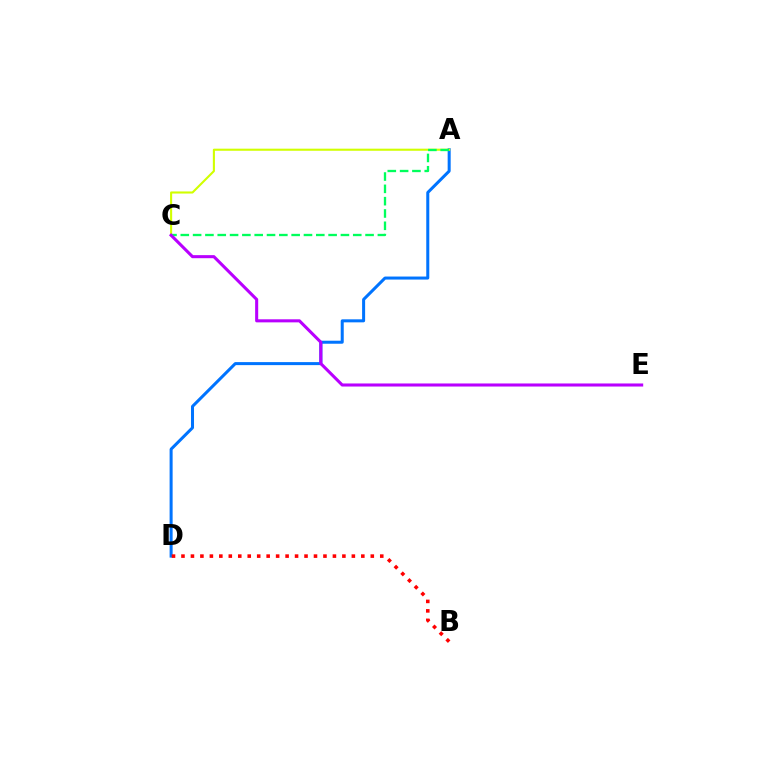{('A', 'D'): [{'color': '#0074ff', 'line_style': 'solid', 'thickness': 2.18}], ('B', 'D'): [{'color': '#ff0000', 'line_style': 'dotted', 'thickness': 2.57}], ('A', 'C'): [{'color': '#d1ff00', 'line_style': 'solid', 'thickness': 1.51}, {'color': '#00ff5c', 'line_style': 'dashed', 'thickness': 1.67}], ('C', 'E'): [{'color': '#b900ff', 'line_style': 'solid', 'thickness': 2.21}]}